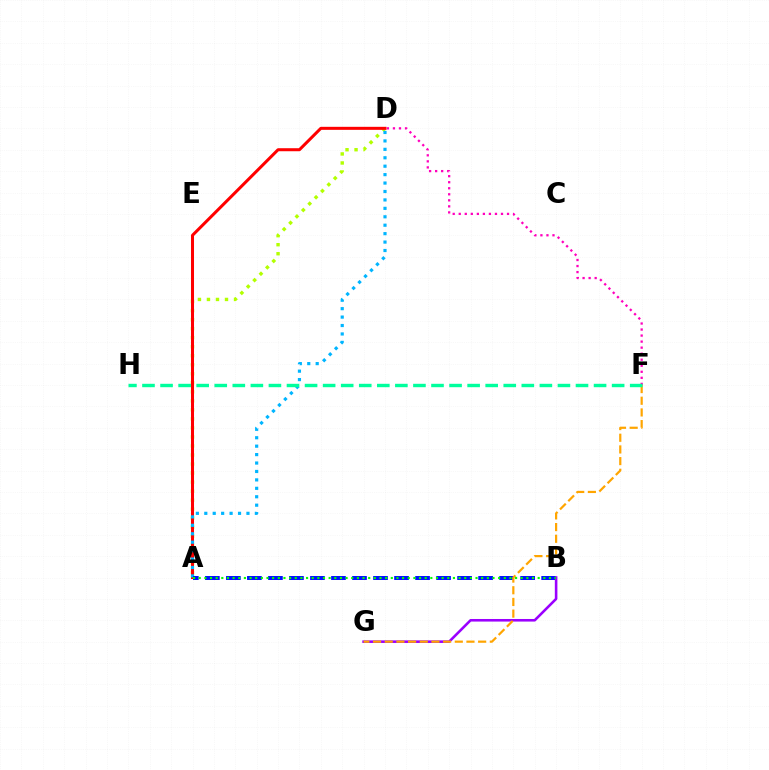{('A', 'D'): [{'color': '#b3ff00', 'line_style': 'dotted', 'thickness': 2.45}, {'color': '#ff0000', 'line_style': 'solid', 'thickness': 2.18}, {'color': '#00b5ff', 'line_style': 'dotted', 'thickness': 2.29}], ('D', 'F'): [{'color': '#ff00bd', 'line_style': 'dotted', 'thickness': 1.64}], ('A', 'B'): [{'color': '#0010ff', 'line_style': 'dashed', 'thickness': 2.86}, {'color': '#08ff00', 'line_style': 'dotted', 'thickness': 1.53}], ('B', 'G'): [{'color': '#9b00ff', 'line_style': 'solid', 'thickness': 1.86}], ('F', 'G'): [{'color': '#ffa500', 'line_style': 'dashed', 'thickness': 1.59}], ('F', 'H'): [{'color': '#00ff9d', 'line_style': 'dashed', 'thickness': 2.45}]}